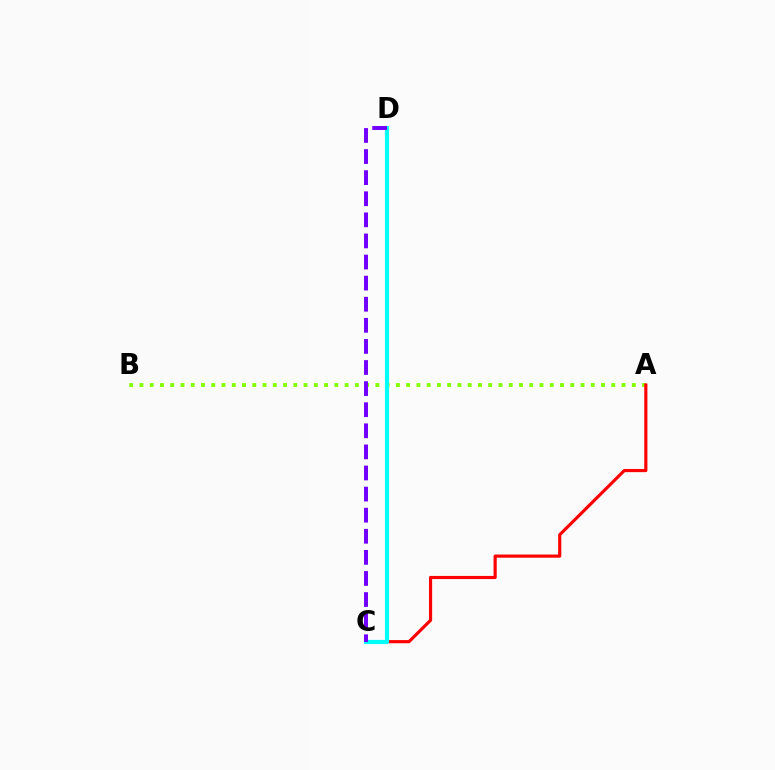{('A', 'B'): [{'color': '#84ff00', 'line_style': 'dotted', 'thickness': 2.79}], ('A', 'C'): [{'color': '#ff0000', 'line_style': 'solid', 'thickness': 2.27}], ('C', 'D'): [{'color': '#00fff6', 'line_style': 'solid', 'thickness': 2.99}, {'color': '#7200ff', 'line_style': 'dashed', 'thickness': 2.87}]}